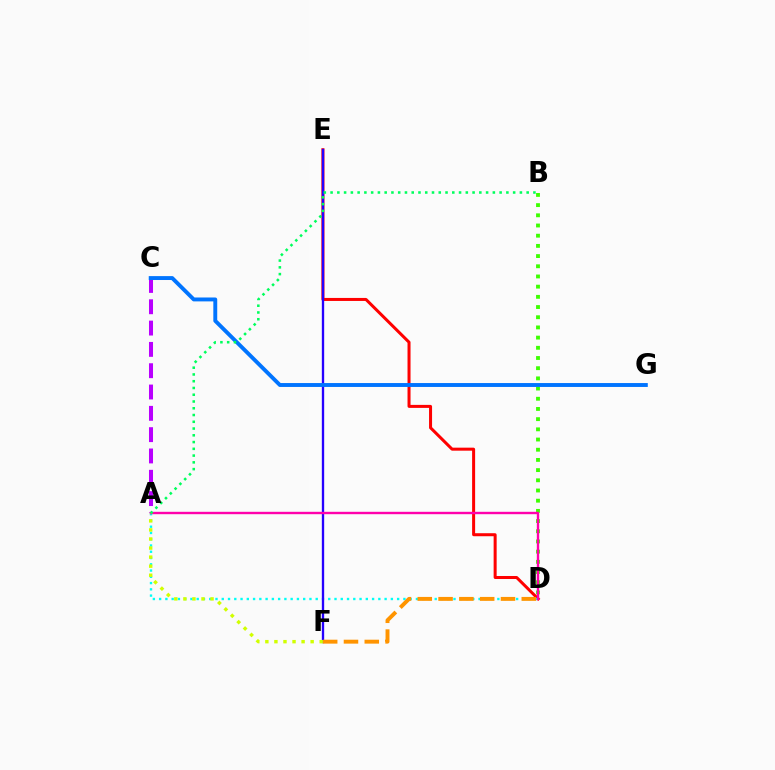{('D', 'E'): [{'color': '#ff0000', 'line_style': 'solid', 'thickness': 2.17}], ('A', 'D'): [{'color': '#00fff6', 'line_style': 'dotted', 'thickness': 1.7}, {'color': '#ff00ac', 'line_style': 'solid', 'thickness': 1.72}], ('A', 'C'): [{'color': '#b900ff', 'line_style': 'dashed', 'thickness': 2.9}], ('E', 'F'): [{'color': '#2500ff', 'line_style': 'solid', 'thickness': 1.68}], ('B', 'D'): [{'color': '#3dff00', 'line_style': 'dotted', 'thickness': 2.77}], ('D', 'F'): [{'color': '#ff9400', 'line_style': 'dashed', 'thickness': 2.83}], ('C', 'G'): [{'color': '#0074ff', 'line_style': 'solid', 'thickness': 2.81}], ('A', 'B'): [{'color': '#00ff5c', 'line_style': 'dotted', 'thickness': 1.84}], ('A', 'F'): [{'color': '#d1ff00', 'line_style': 'dotted', 'thickness': 2.46}]}